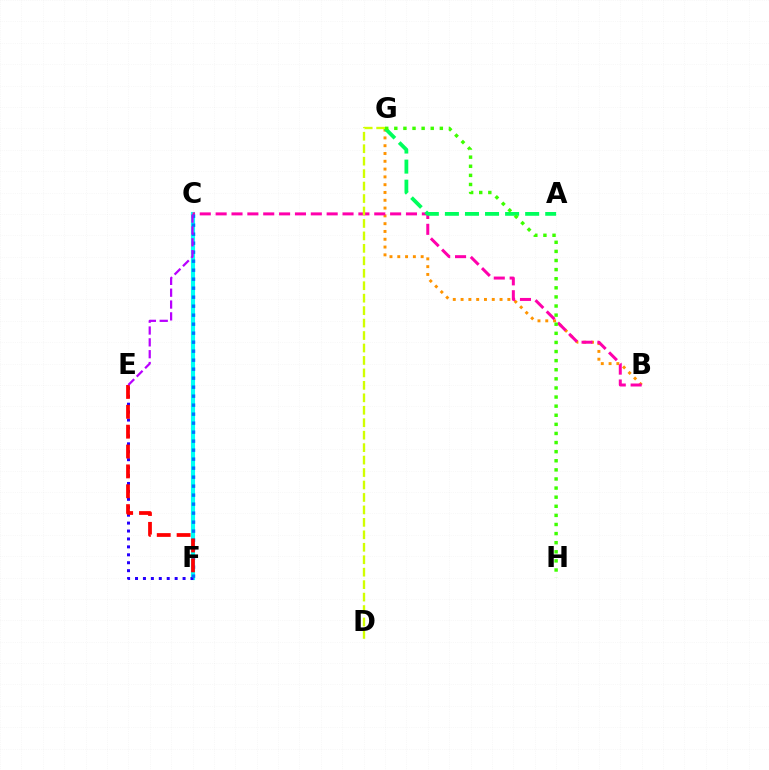{('B', 'G'): [{'color': '#ff9400', 'line_style': 'dotted', 'thickness': 2.12}], ('C', 'F'): [{'color': '#00fff6', 'line_style': 'solid', 'thickness': 2.97}, {'color': '#0074ff', 'line_style': 'dotted', 'thickness': 2.44}], ('E', 'F'): [{'color': '#2500ff', 'line_style': 'dotted', 'thickness': 2.15}, {'color': '#ff0000', 'line_style': 'dashed', 'thickness': 2.7}], ('B', 'C'): [{'color': '#ff00ac', 'line_style': 'dashed', 'thickness': 2.15}], ('A', 'G'): [{'color': '#00ff5c', 'line_style': 'dashed', 'thickness': 2.73}], ('D', 'G'): [{'color': '#d1ff00', 'line_style': 'dashed', 'thickness': 1.69}], ('G', 'H'): [{'color': '#3dff00', 'line_style': 'dotted', 'thickness': 2.47}], ('C', 'E'): [{'color': '#b900ff', 'line_style': 'dashed', 'thickness': 1.61}]}